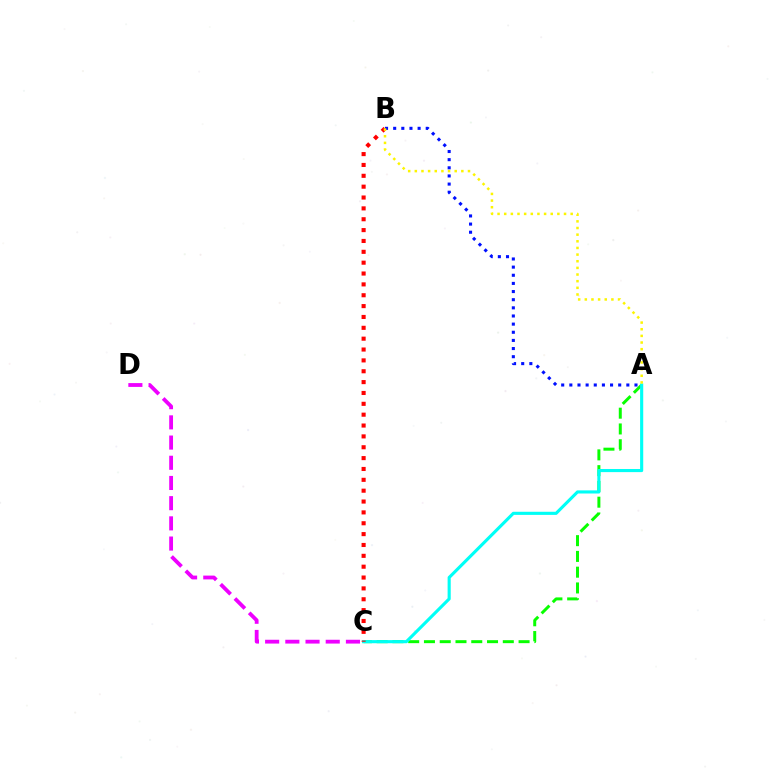{('A', 'B'): [{'color': '#0010ff', 'line_style': 'dotted', 'thickness': 2.21}, {'color': '#fcf500', 'line_style': 'dotted', 'thickness': 1.81}], ('C', 'D'): [{'color': '#ee00ff', 'line_style': 'dashed', 'thickness': 2.74}], ('A', 'C'): [{'color': '#08ff00', 'line_style': 'dashed', 'thickness': 2.14}, {'color': '#00fff6', 'line_style': 'solid', 'thickness': 2.24}], ('B', 'C'): [{'color': '#ff0000', 'line_style': 'dotted', 'thickness': 2.95}]}